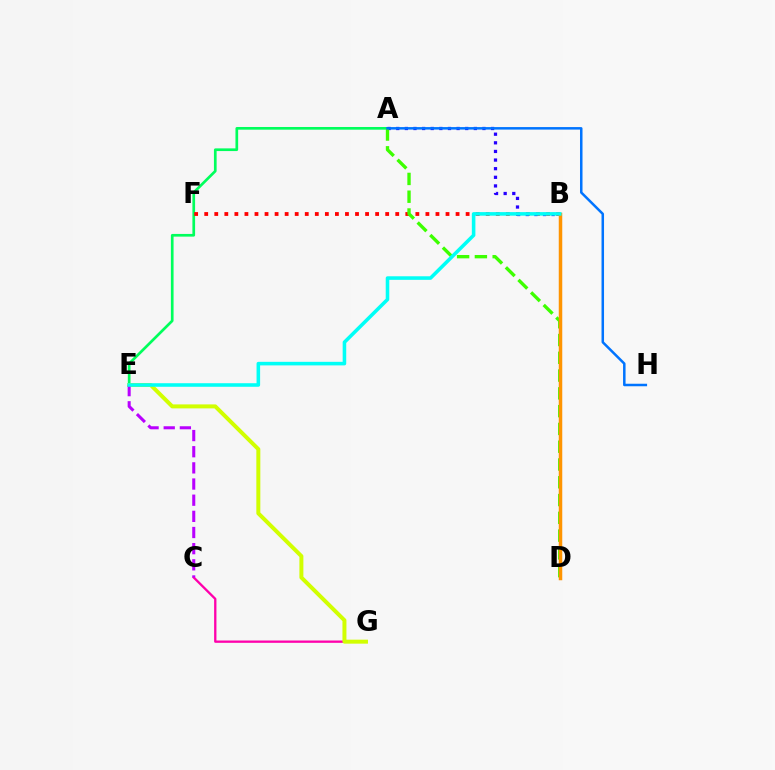{('A', 'E'): [{'color': '#00ff5c', 'line_style': 'solid', 'thickness': 1.94}], ('C', 'G'): [{'color': '#ff00ac', 'line_style': 'solid', 'thickness': 1.67}], ('B', 'F'): [{'color': '#ff0000', 'line_style': 'dotted', 'thickness': 2.73}], ('A', 'B'): [{'color': '#2500ff', 'line_style': 'dotted', 'thickness': 2.34}], ('A', 'D'): [{'color': '#3dff00', 'line_style': 'dashed', 'thickness': 2.42}], ('E', 'G'): [{'color': '#d1ff00', 'line_style': 'solid', 'thickness': 2.86}], ('B', 'D'): [{'color': '#ff9400', 'line_style': 'solid', 'thickness': 2.52}], ('C', 'E'): [{'color': '#b900ff', 'line_style': 'dashed', 'thickness': 2.19}], ('A', 'H'): [{'color': '#0074ff', 'line_style': 'solid', 'thickness': 1.8}], ('B', 'E'): [{'color': '#00fff6', 'line_style': 'solid', 'thickness': 2.57}]}